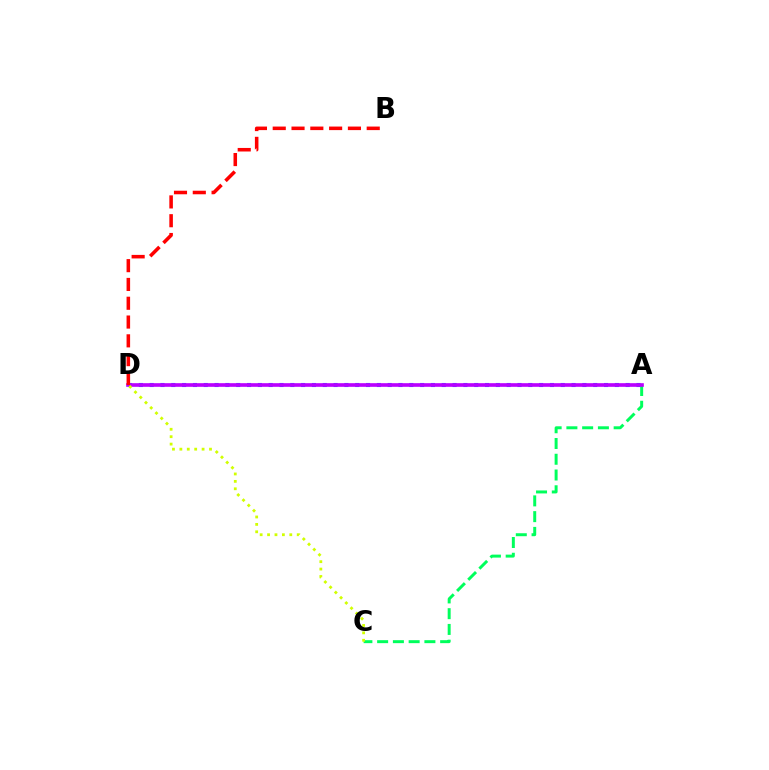{('A', 'C'): [{'color': '#00ff5c', 'line_style': 'dashed', 'thickness': 2.14}], ('A', 'D'): [{'color': '#0074ff', 'line_style': 'dotted', 'thickness': 2.94}, {'color': '#b900ff', 'line_style': 'solid', 'thickness': 2.63}], ('B', 'D'): [{'color': '#ff0000', 'line_style': 'dashed', 'thickness': 2.55}], ('C', 'D'): [{'color': '#d1ff00', 'line_style': 'dotted', 'thickness': 2.01}]}